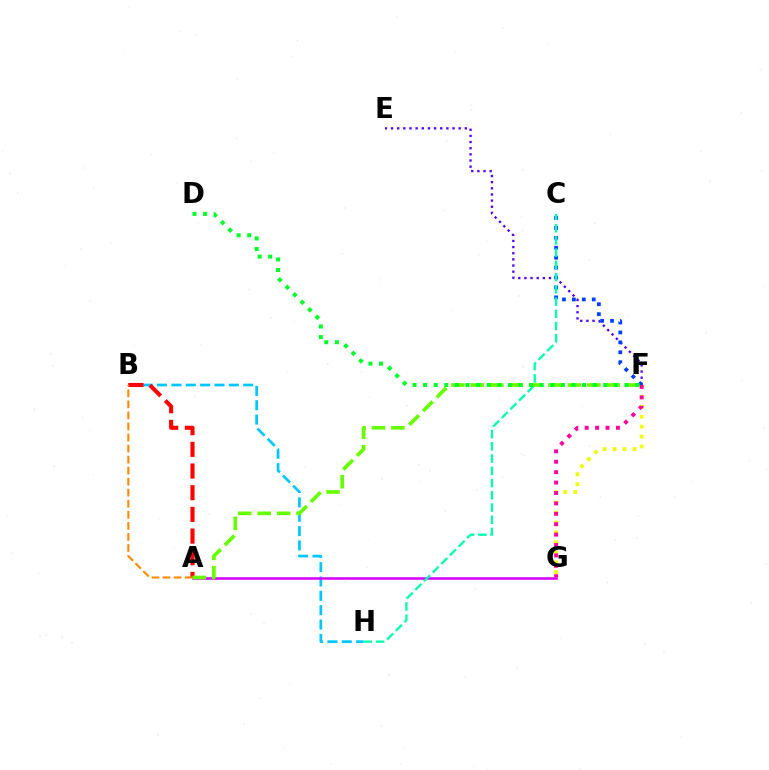{('E', 'F'): [{'color': '#4f00ff', 'line_style': 'dotted', 'thickness': 1.67}], ('B', 'H'): [{'color': '#00c7ff', 'line_style': 'dashed', 'thickness': 1.95}], ('A', 'G'): [{'color': '#d600ff', 'line_style': 'solid', 'thickness': 1.84}], ('A', 'B'): [{'color': '#ff0000', 'line_style': 'dashed', 'thickness': 2.95}, {'color': '#ff8800', 'line_style': 'dashed', 'thickness': 1.5}], ('C', 'F'): [{'color': '#003fff', 'line_style': 'dotted', 'thickness': 2.7}], ('C', 'H'): [{'color': '#00ffaf', 'line_style': 'dashed', 'thickness': 1.66}], ('A', 'F'): [{'color': '#66ff00', 'line_style': 'dashed', 'thickness': 2.64}], ('F', 'G'): [{'color': '#eeff00', 'line_style': 'dotted', 'thickness': 2.7}, {'color': '#ff00a0', 'line_style': 'dotted', 'thickness': 2.83}], ('D', 'F'): [{'color': '#00ff27', 'line_style': 'dotted', 'thickness': 2.88}]}